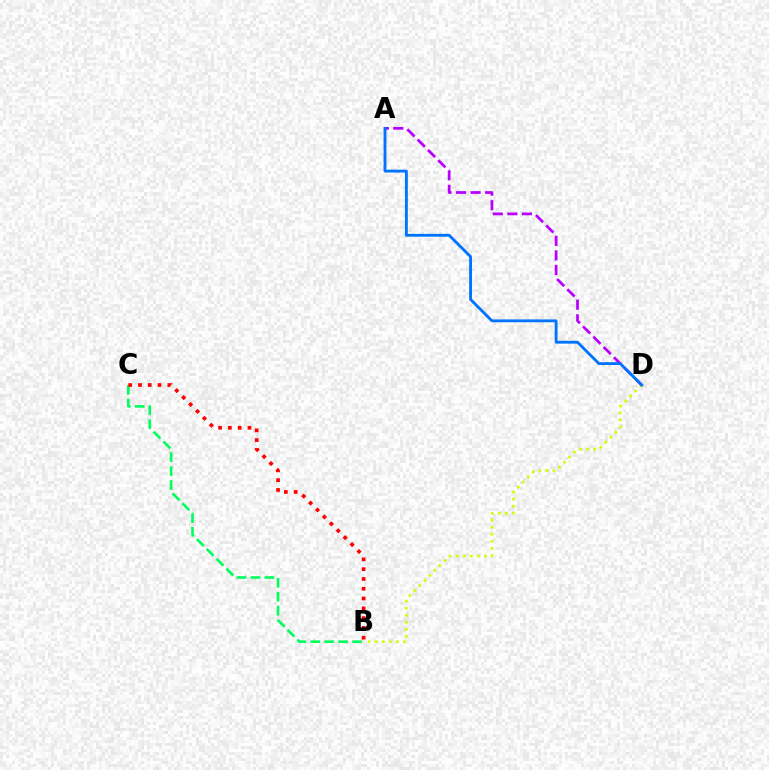{('B', 'D'): [{'color': '#d1ff00', 'line_style': 'dotted', 'thickness': 1.92}], ('B', 'C'): [{'color': '#00ff5c', 'line_style': 'dashed', 'thickness': 1.89}, {'color': '#ff0000', 'line_style': 'dotted', 'thickness': 2.66}], ('A', 'D'): [{'color': '#b900ff', 'line_style': 'dashed', 'thickness': 1.98}, {'color': '#0074ff', 'line_style': 'solid', 'thickness': 2.05}]}